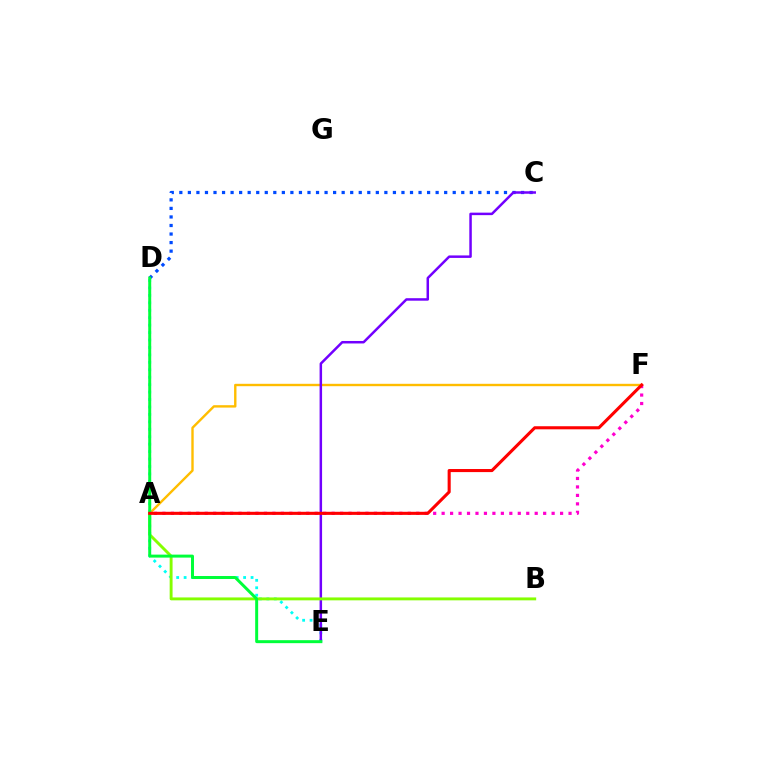{('A', 'F'): [{'color': '#ffbd00', 'line_style': 'solid', 'thickness': 1.72}, {'color': '#ff00cf', 'line_style': 'dotted', 'thickness': 2.3}, {'color': '#ff0000', 'line_style': 'solid', 'thickness': 2.22}], ('D', 'E'): [{'color': '#00fff6', 'line_style': 'dotted', 'thickness': 2.02}, {'color': '#00ff39', 'line_style': 'solid', 'thickness': 2.15}], ('C', 'D'): [{'color': '#004bff', 'line_style': 'dotted', 'thickness': 2.32}], ('C', 'E'): [{'color': '#7200ff', 'line_style': 'solid', 'thickness': 1.79}], ('A', 'B'): [{'color': '#84ff00', 'line_style': 'solid', 'thickness': 2.09}]}